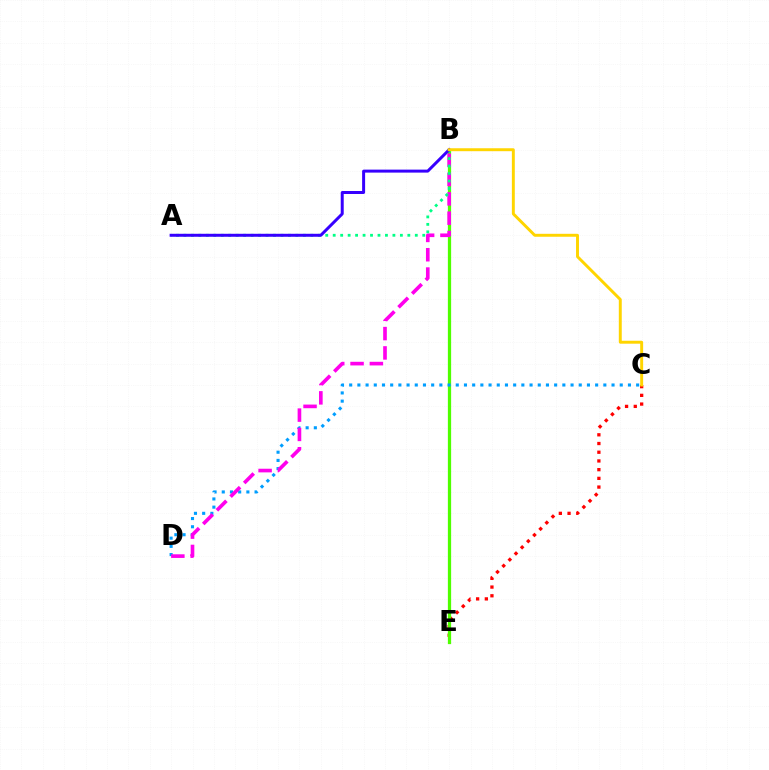{('C', 'E'): [{'color': '#ff0000', 'line_style': 'dotted', 'thickness': 2.37}], ('B', 'E'): [{'color': '#4fff00', 'line_style': 'solid', 'thickness': 2.35}], ('C', 'D'): [{'color': '#009eff', 'line_style': 'dotted', 'thickness': 2.23}], ('B', 'D'): [{'color': '#ff00ed', 'line_style': 'dashed', 'thickness': 2.62}], ('A', 'B'): [{'color': '#00ff86', 'line_style': 'dotted', 'thickness': 2.03}, {'color': '#3700ff', 'line_style': 'solid', 'thickness': 2.15}], ('B', 'C'): [{'color': '#ffd500', 'line_style': 'solid', 'thickness': 2.12}]}